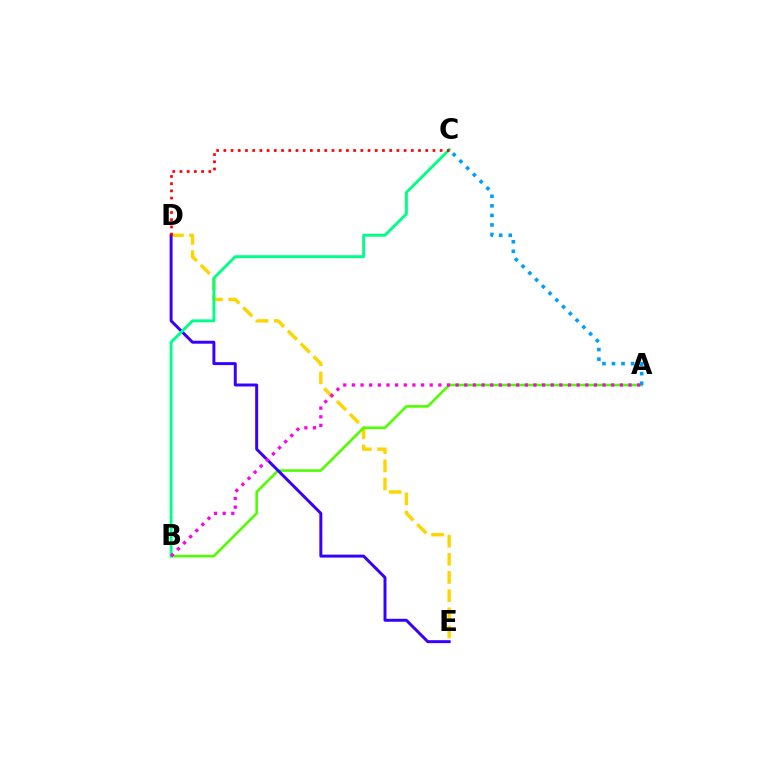{('D', 'E'): [{'color': '#ffd500', 'line_style': 'dashed', 'thickness': 2.47}, {'color': '#3700ff', 'line_style': 'solid', 'thickness': 2.13}], ('A', 'B'): [{'color': '#4fff00', 'line_style': 'solid', 'thickness': 1.88}, {'color': '#ff00ed', 'line_style': 'dotted', 'thickness': 2.35}], ('A', 'C'): [{'color': '#009eff', 'line_style': 'dotted', 'thickness': 2.59}], ('B', 'C'): [{'color': '#00ff86', 'line_style': 'solid', 'thickness': 2.09}], ('C', 'D'): [{'color': '#ff0000', 'line_style': 'dotted', 'thickness': 1.96}]}